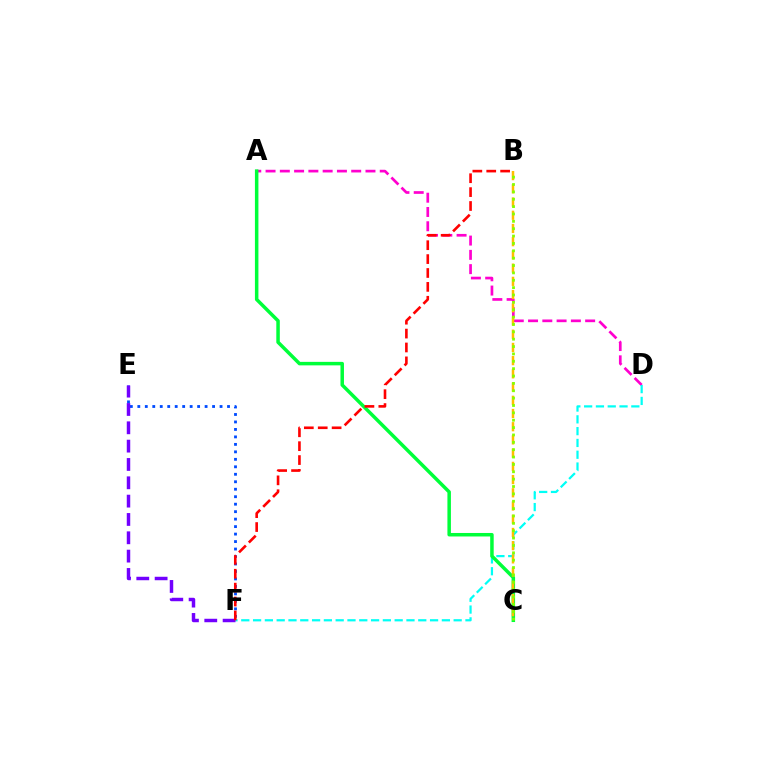{('A', 'D'): [{'color': '#ff00cf', 'line_style': 'dashed', 'thickness': 1.94}], ('D', 'F'): [{'color': '#00fff6', 'line_style': 'dashed', 'thickness': 1.6}], ('E', 'F'): [{'color': '#004bff', 'line_style': 'dotted', 'thickness': 2.03}, {'color': '#7200ff', 'line_style': 'dashed', 'thickness': 2.49}], ('A', 'C'): [{'color': '#00ff39', 'line_style': 'solid', 'thickness': 2.52}], ('B', 'C'): [{'color': '#ffbd00', 'line_style': 'dashed', 'thickness': 1.8}, {'color': '#84ff00', 'line_style': 'dotted', 'thickness': 2.0}], ('B', 'F'): [{'color': '#ff0000', 'line_style': 'dashed', 'thickness': 1.89}]}